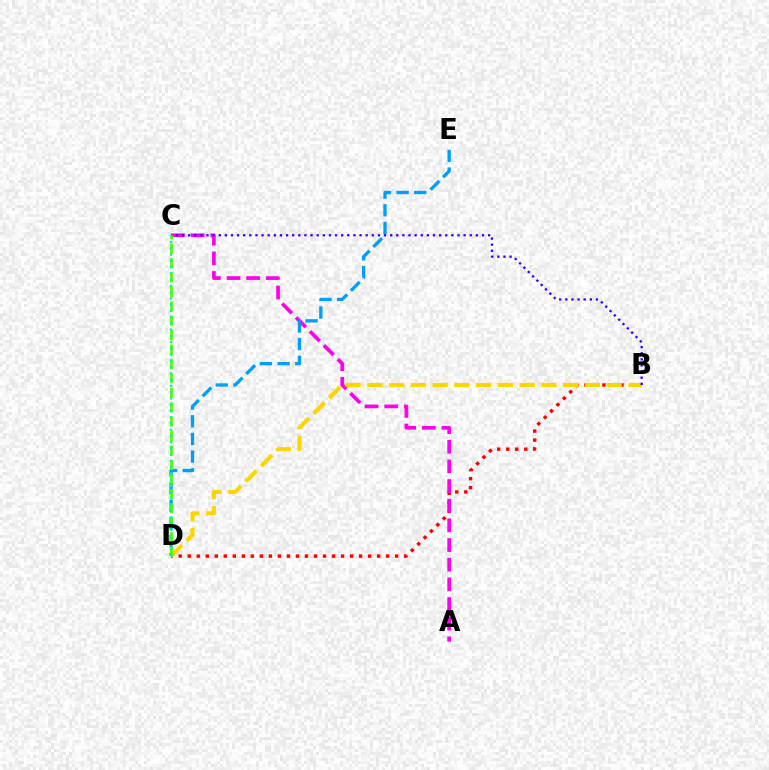{('B', 'D'): [{'color': '#ff0000', 'line_style': 'dotted', 'thickness': 2.45}, {'color': '#ffd500', 'line_style': 'dashed', 'thickness': 2.96}], ('A', 'C'): [{'color': '#ff00ed', 'line_style': 'dashed', 'thickness': 2.67}], ('B', 'C'): [{'color': '#3700ff', 'line_style': 'dotted', 'thickness': 1.66}], ('D', 'E'): [{'color': '#009eff', 'line_style': 'dashed', 'thickness': 2.4}], ('C', 'D'): [{'color': '#4fff00', 'line_style': 'dashed', 'thickness': 1.96}, {'color': '#00ff86', 'line_style': 'dotted', 'thickness': 1.7}]}